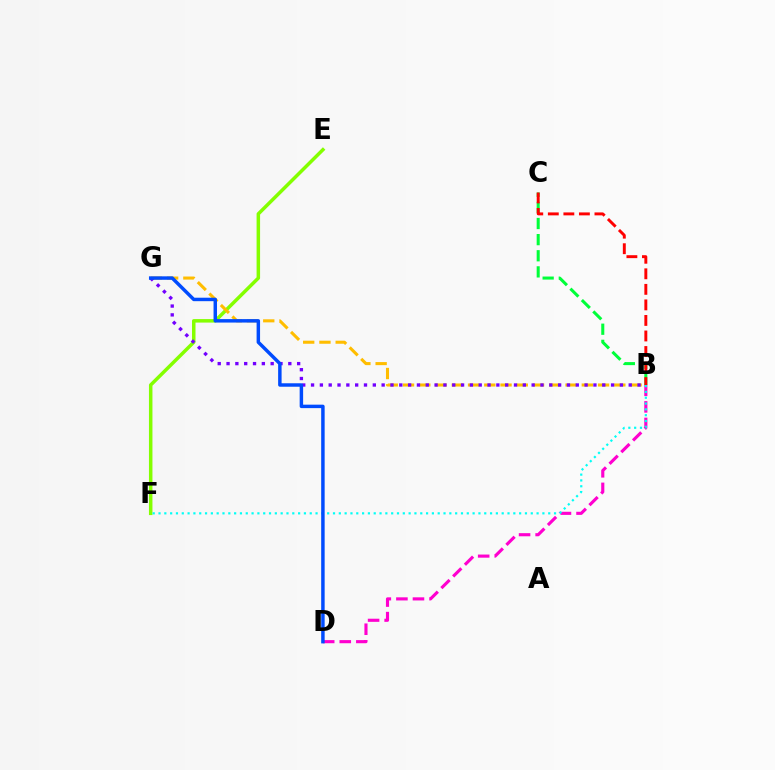{('E', 'F'): [{'color': '#84ff00', 'line_style': 'solid', 'thickness': 2.51}], ('B', 'C'): [{'color': '#00ff39', 'line_style': 'dashed', 'thickness': 2.19}, {'color': '#ff0000', 'line_style': 'dashed', 'thickness': 2.11}], ('B', 'D'): [{'color': '#ff00cf', 'line_style': 'dashed', 'thickness': 2.25}], ('B', 'G'): [{'color': '#ffbd00', 'line_style': 'dashed', 'thickness': 2.21}, {'color': '#7200ff', 'line_style': 'dotted', 'thickness': 2.4}], ('B', 'F'): [{'color': '#00fff6', 'line_style': 'dotted', 'thickness': 1.58}], ('D', 'G'): [{'color': '#004bff', 'line_style': 'solid', 'thickness': 2.49}]}